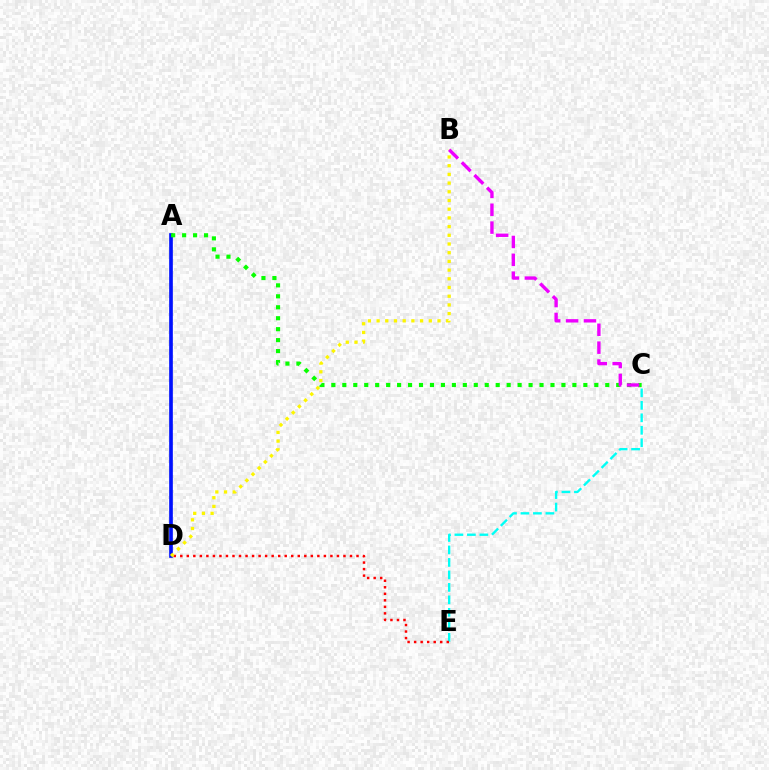{('A', 'D'): [{'color': '#0010ff', 'line_style': 'solid', 'thickness': 2.64}], ('C', 'E'): [{'color': '#00fff6', 'line_style': 'dashed', 'thickness': 1.7}], ('D', 'E'): [{'color': '#ff0000', 'line_style': 'dotted', 'thickness': 1.77}], ('A', 'C'): [{'color': '#08ff00', 'line_style': 'dotted', 'thickness': 2.98}], ('B', 'D'): [{'color': '#fcf500', 'line_style': 'dotted', 'thickness': 2.36}], ('B', 'C'): [{'color': '#ee00ff', 'line_style': 'dashed', 'thickness': 2.43}]}